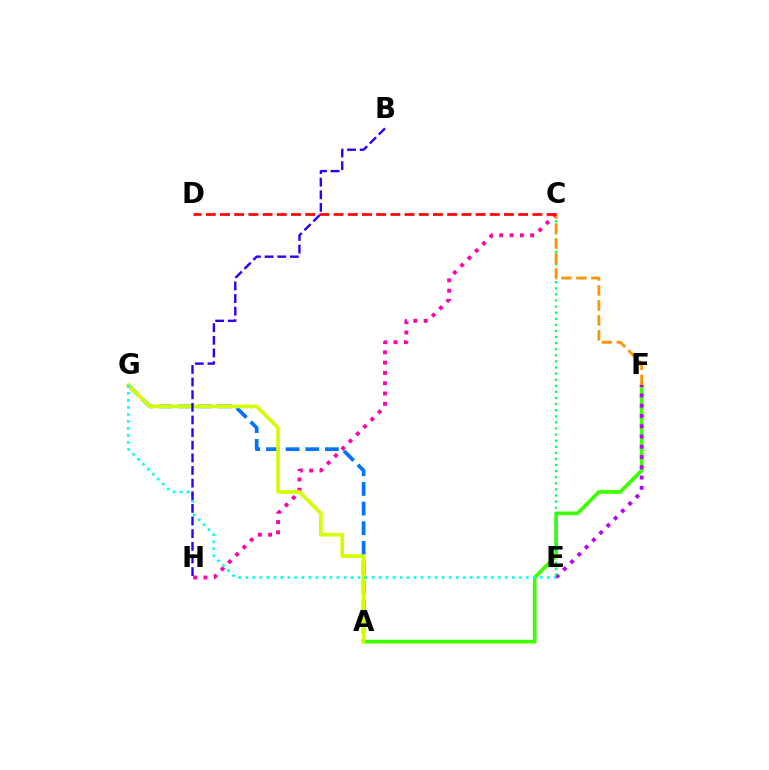{('A', 'F'): [{'color': '#3dff00', 'line_style': 'solid', 'thickness': 2.66}], ('E', 'F'): [{'color': '#b900ff', 'line_style': 'dotted', 'thickness': 2.79}], ('A', 'G'): [{'color': '#0074ff', 'line_style': 'dashed', 'thickness': 2.67}, {'color': '#d1ff00', 'line_style': 'solid', 'thickness': 2.64}], ('C', 'E'): [{'color': '#00ff5c', 'line_style': 'dotted', 'thickness': 1.66}], ('C', 'H'): [{'color': '#ff00ac', 'line_style': 'dotted', 'thickness': 2.8}], ('C', 'F'): [{'color': '#ff9400', 'line_style': 'dashed', 'thickness': 2.03}], ('C', 'D'): [{'color': '#ff0000', 'line_style': 'dashed', 'thickness': 1.93}], ('E', 'G'): [{'color': '#00fff6', 'line_style': 'dotted', 'thickness': 1.91}], ('B', 'H'): [{'color': '#2500ff', 'line_style': 'dashed', 'thickness': 1.72}]}